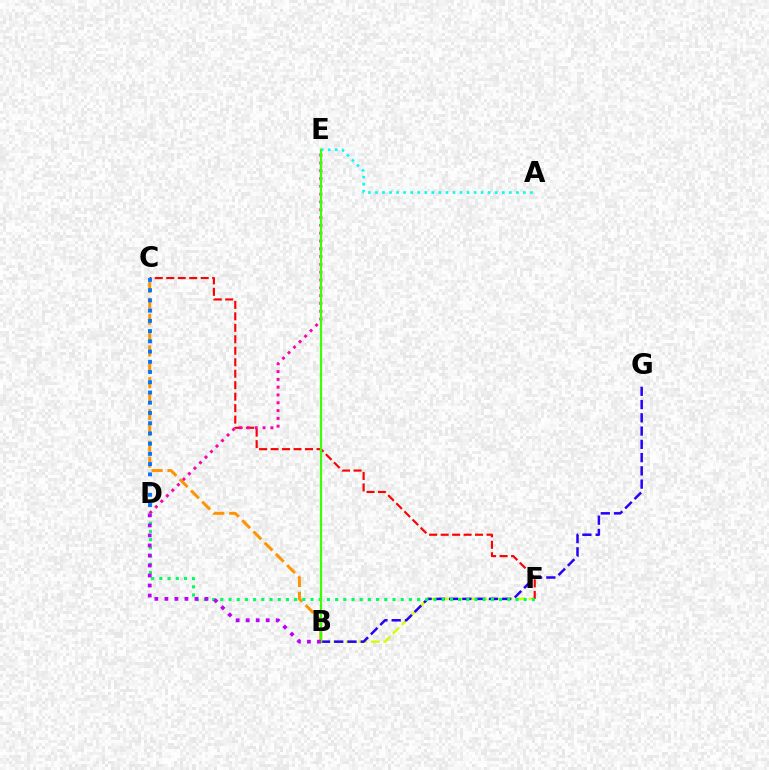{('B', 'F'): [{'color': '#d1ff00', 'line_style': 'dashed', 'thickness': 1.7}], ('A', 'E'): [{'color': '#00fff6', 'line_style': 'dotted', 'thickness': 1.91}], ('C', 'F'): [{'color': '#ff0000', 'line_style': 'dashed', 'thickness': 1.56}], ('B', 'G'): [{'color': '#2500ff', 'line_style': 'dashed', 'thickness': 1.8}], ('D', 'E'): [{'color': '#ff00ac', 'line_style': 'dotted', 'thickness': 2.12}], ('B', 'C'): [{'color': '#ff9400', 'line_style': 'dashed', 'thickness': 2.16}], ('D', 'F'): [{'color': '#00ff5c', 'line_style': 'dotted', 'thickness': 2.23}], ('C', 'D'): [{'color': '#0074ff', 'line_style': 'dotted', 'thickness': 2.78}], ('B', 'E'): [{'color': '#3dff00', 'line_style': 'solid', 'thickness': 1.59}], ('B', 'D'): [{'color': '#b900ff', 'line_style': 'dotted', 'thickness': 2.72}]}